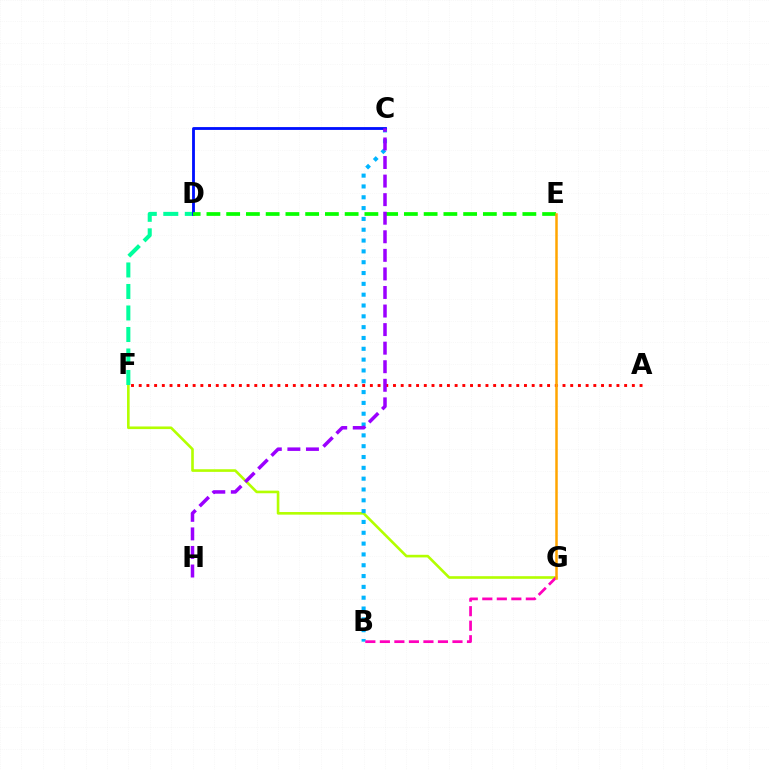{('F', 'G'): [{'color': '#b3ff00', 'line_style': 'solid', 'thickness': 1.89}], ('B', 'C'): [{'color': '#00b5ff', 'line_style': 'dotted', 'thickness': 2.94}], ('D', 'F'): [{'color': '#00ff9d', 'line_style': 'dashed', 'thickness': 2.92}], ('B', 'G'): [{'color': '#ff00bd', 'line_style': 'dashed', 'thickness': 1.97}], ('C', 'D'): [{'color': '#0010ff', 'line_style': 'solid', 'thickness': 2.04}], ('D', 'E'): [{'color': '#08ff00', 'line_style': 'dashed', 'thickness': 2.68}], ('A', 'F'): [{'color': '#ff0000', 'line_style': 'dotted', 'thickness': 2.09}], ('E', 'G'): [{'color': '#ffa500', 'line_style': 'solid', 'thickness': 1.8}], ('C', 'H'): [{'color': '#9b00ff', 'line_style': 'dashed', 'thickness': 2.52}]}